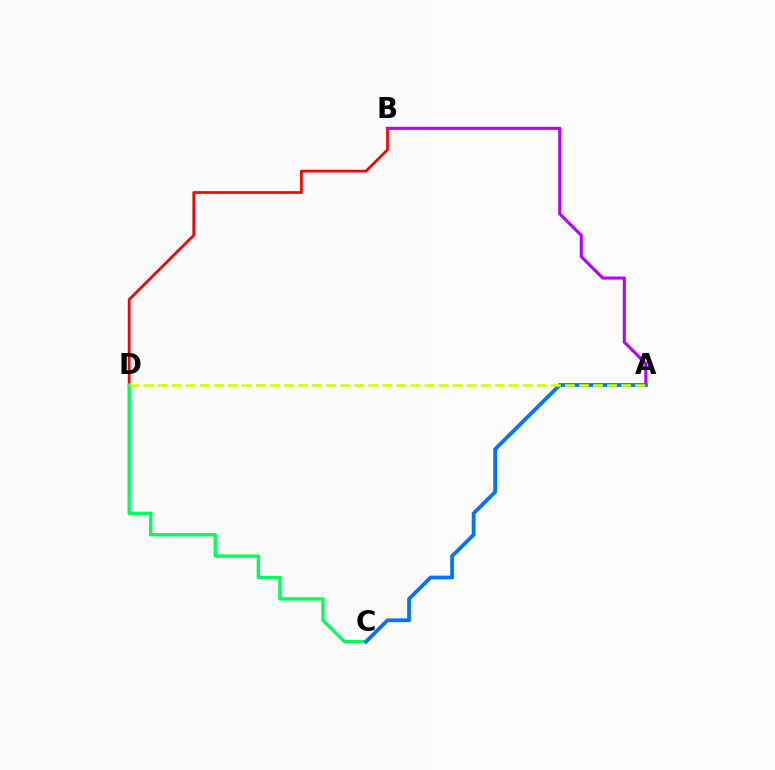{('B', 'D'): [{'color': '#ff0000', 'line_style': 'solid', 'thickness': 1.96}], ('C', 'D'): [{'color': '#00ff5c', 'line_style': 'solid', 'thickness': 2.4}], ('A', 'B'): [{'color': '#b900ff', 'line_style': 'solid', 'thickness': 2.21}], ('A', 'C'): [{'color': '#0074ff', 'line_style': 'solid', 'thickness': 2.71}], ('A', 'D'): [{'color': '#d1ff00', 'line_style': 'dashed', 'thickness': 1.91}]}